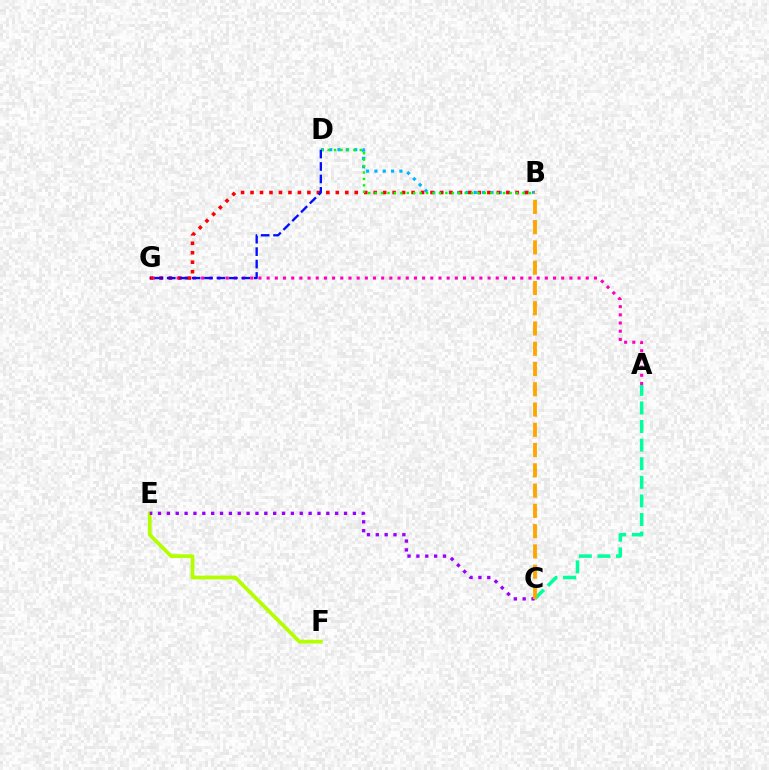{('B', 'D'): [{'color': '#00b5ff', 'line_style': 'dotted', 'thickness': 2.26}, {'color': '#08ff00', 'line_style': 'dotted', 'thickness': 1.75}], ('A', 'G'): [{'color': '#ff00bd', 'line_style': 'dotted', 'thickness': 2.22}], ('A', 'C'): [{'color': '#00ff9d', 'line_style': 'dashed', 'thickness': 2.53}], ('E', 'F'): [{'color': '#b3ff00', 'line_style': 'solid', 'thickness': 2.71}], ('B', 'G'): [{'color': '#ff0000', 'line_style': 'dotted', 'thickness': 2.57}], ('C', 'E'): [{'color': '#9b00ff', 'line_style': 'dotted', 'thickness': 2.41}], ('D', 'G'): [{'color': '#0010ff', 'line_style': 'dashed', 'thickness': 1.69}], ('B', 'C'): [{'color': '#ffa500', 'line_style': 'dashed', 'thickness': 2.75}]}